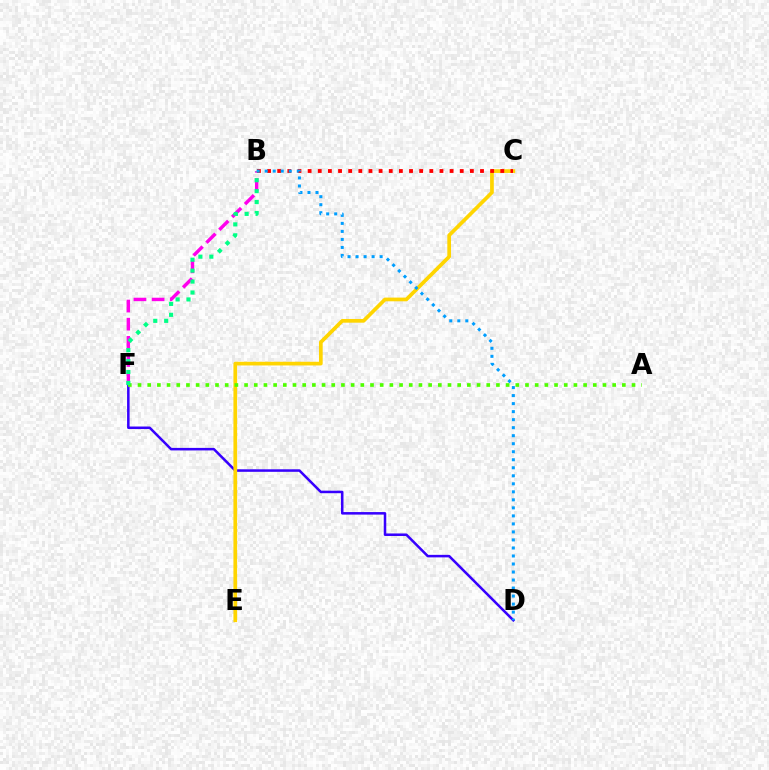{('B', 'F'): [{'color': '#ff00ed', 'line_style': 'dashed', 'thickness': 2.47}, {'color': '#00ff86', 'line_style': 'dotted', 'thickness': 2.97}], ('D', 'F'): [{'color': '#3700ff', 'line_style': 'solid', 'thickness': 1.82}], ('C', 'E'): [{'color': '#ffd500', 'line_style': 'solid', 'thickness': 2.67}], ('A', 'F'): [{'color': '#4fff00', 'line_style': 'dotted', 'thickness': 2.63}], ('B', 'C'): [{'color': '#ff0000', 'line_style': 'dotted', 'thickness': 2.76}], ('B', 'D'): [{'color': '#009eff', 'line_style': 'dotted', 'thickness': 2.18}]}